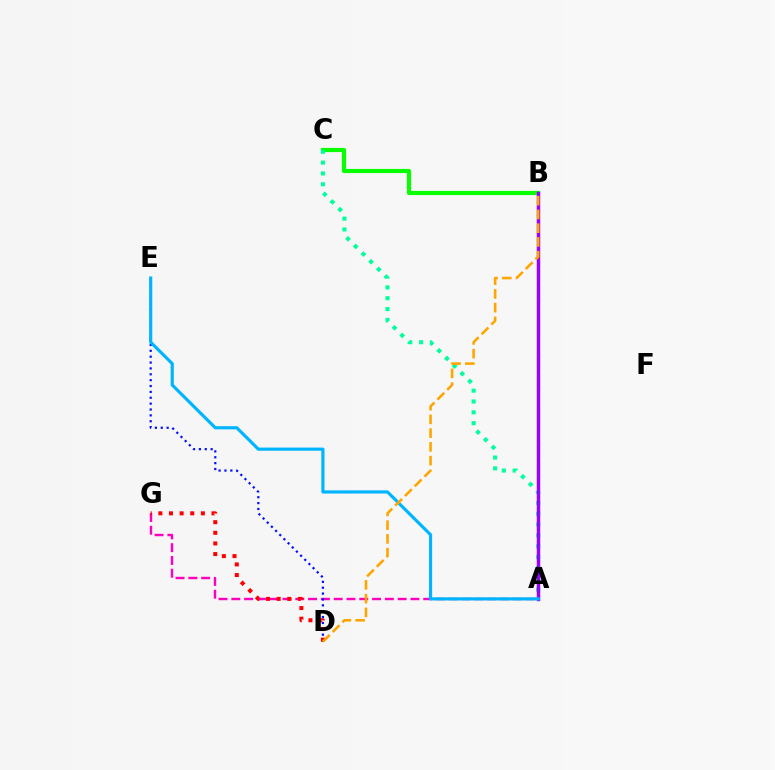{('B', 'C'): [{'color': '#08ff00', 'line_style': 'solid', 'thickness': 2.99}], ('A', 'B'): [{'color': '#b3ff00', 'line_style': 'dotted', 'thickness': 1.7}, {'color': '#9b00ff', 'line_style': 'solid', 'thickness': 2.49}], ('A', 'G'): [{'color': '#ff00bd', 'line_style': 'dashed', 'thickness': 1.74}], ('D', 'E'): [{'color': '#0010ff', 'line_style': 'dotted', 'thickness': 1.59}], ('A', 'C'): [{'color': '#00ff9d', 'line_style': 'dotted', 'thickness': 2.94}], ('D', 'G'): [{'color': '#ff0000', 'line_style': 'dotted', 'thickness': 2.89}], ('A', 'E'): [{'color': '#00b5ff', 'line_style': 'solid', 'thickness': 2.28}], ('B', 'D'): [{'color': '#ffa500', 'line_style': 'dashed', 'thickness': 1.87}]}